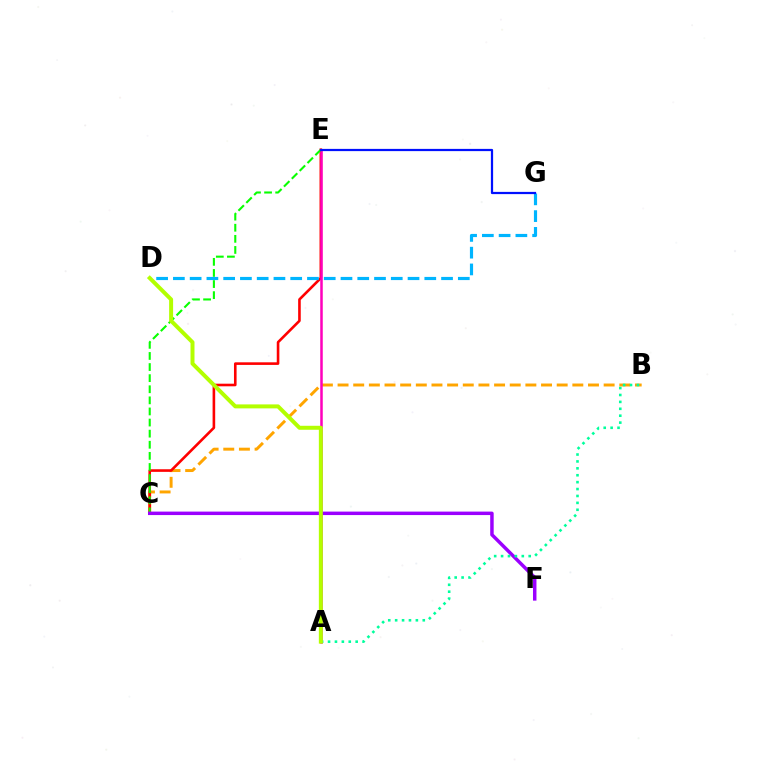{('B', 'C'): [{'color': '#ffa500', 'line_style': 'dashed', 'thickness': 2.13}], ('C', 'E'): [{'color': '#ff0000', 'line_style': 'solid', 'thickness': 1.88}, {'color': '#08ff00', 'line_style': 'dashed', 'thickness': 1.51}], ('A', 'E'): [{'color': '#ff00bd', 'line_style': 'solid', 'thickness': 1.81}], ('D', 'G'): [{'color': '#00b5ff', 'line_style': 'dashed', 'thickness': 2.28}], ('C', 'F'): [{'color': '#9b00ff', 'line_style': 'solid', 'thickness': 2.5}], ('E', 'G'): [{'color': '#0010ff', 'line_style': 'solid', 'thickness': 1.6}], ('A', 'B'): [{'color': '#00ff9d', 'line_style': 'dotted', 'thickness': 1.88}], ('A', 'D'): [{'color': '#b3ff00', 'line_style': 'solid', 'thickness': 2.87}]}